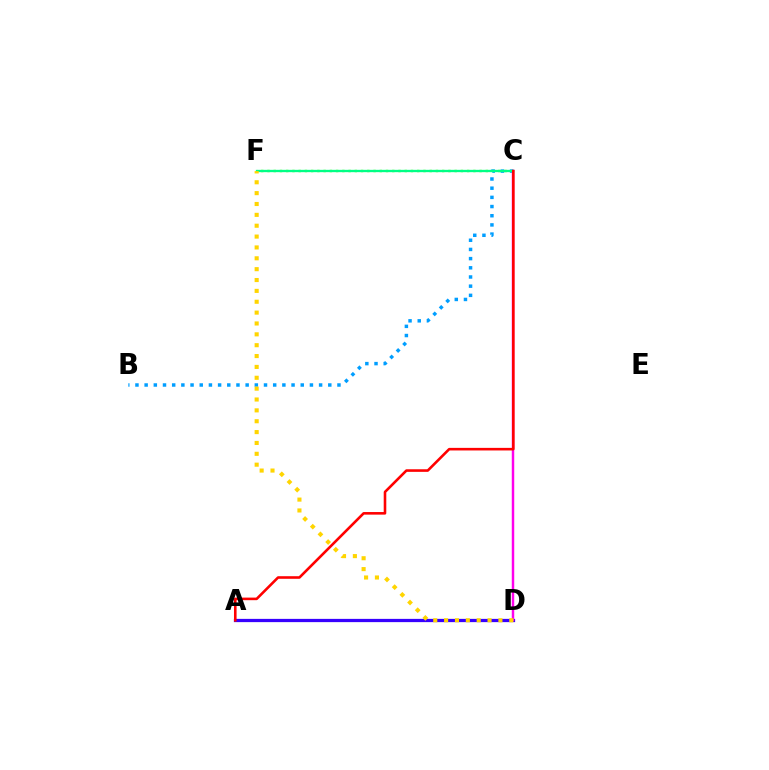{('A', 'D'): [{'color': '#3700ff', 'line_style': 'solid', 'thickness': 2.34}], ('C', 'F'): [{'color': '#4fff00', 'line_style': 'dotted', 'thickness': 1.7}, {'color': '#00ff86', 'line_style': 'solid', 'thickness': 1.68}], ('B', 'C'): [{'color': '#009eff', 'line_style': 'dotted', 'thickness': 2.49}], ('C', 'D'): [{'color': '#ff00ed', 'line_style': 'solid', 'thickness': 1.77}], ('D', 'F'): [{'color': '#ffd500', 'line_style': 'dotted', 'thickness': 2.95}], ('A', 'C'): [{'color': '#ff0000', 'line_style': 'solid', 'thickness': 1.87}]}